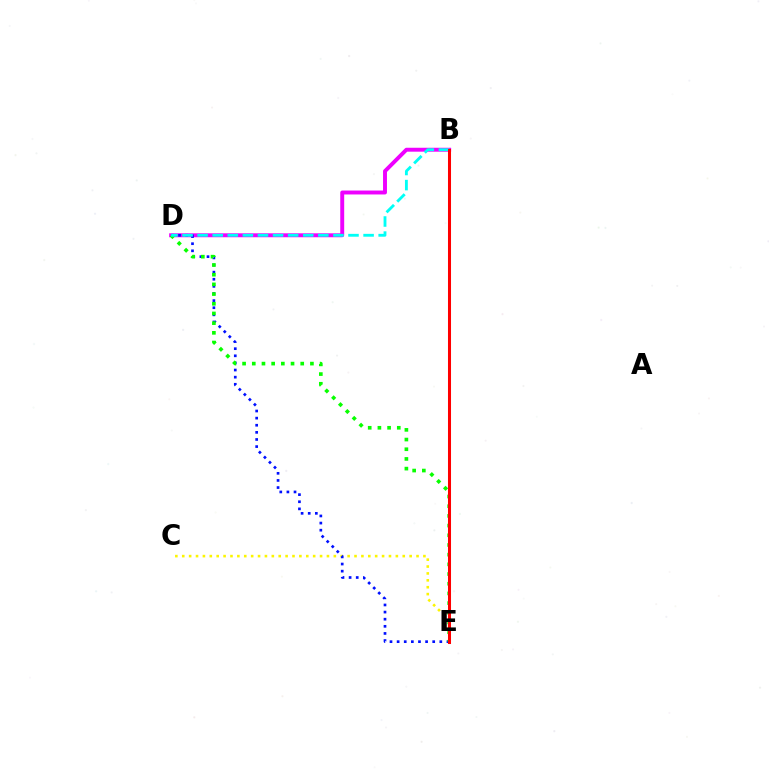{('C', 'E'): [{'color': '#fcf500', 'line_style': 'dotted', 'thickness': 1.87}], ('B', 'D'): [{'color': '#ee00ff', 'line_style': 'solid', 'thickness': 2.83}, {'color': '#00fff6', 'line_style': 'dashed', 'thickness': 2.05}], ('D', 'E'): [{'color': '#0010ff', 'line_style': 'dotted', 'thickness': 1.93}, {'color': '#08ff00', 'line_style': 'dotted', 'thickness': 2.63}], ('B', 'E'): [{'color': '#ff0000', 'line_style': 'solid', 'thickness': 2.19}]}